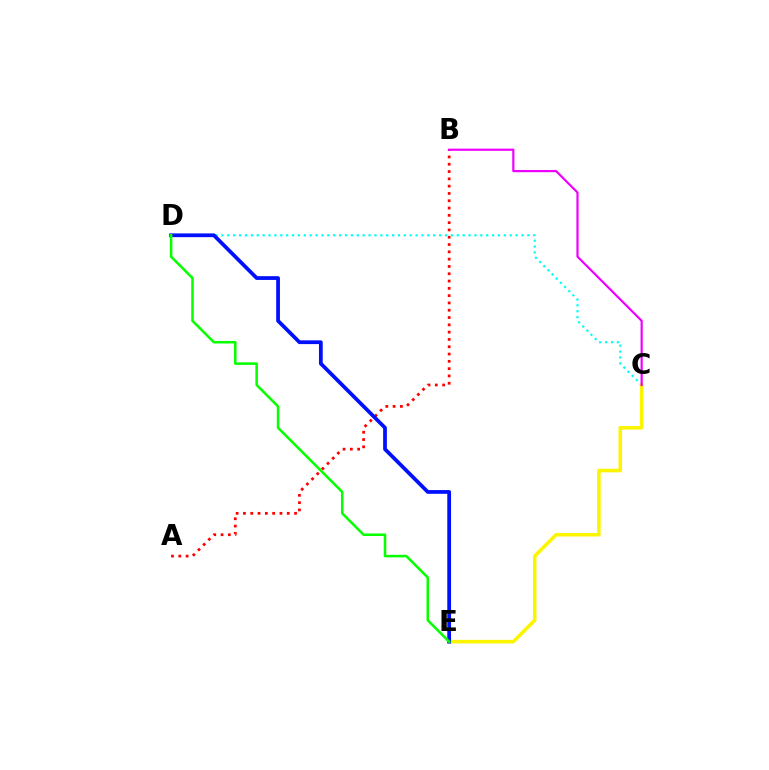{('A', 'B'): [{'color': '#ff0000', 'line_style': 'dotted', 'thickness': 1.98}], ('C', 'D'): [{'color': '#00fff6', 'line_style': 'dotted', 'thickness': 1.6}], ('C', 'E'): [{'color': '#fcf500', 'line_style': 'solid', 'thickness': 2.56}], ('B', 'C'): [{'color': '#ee00ff', 'line_style': 'solid', 'thickness': 1.58}], ('D', 'E'): [{'color': '#0010ff', 'line_style': 'solid', 'thickness': 2.7}, {'color': '#08ff00', 'line_style': 'solid', 'thickness': 1.83}]}